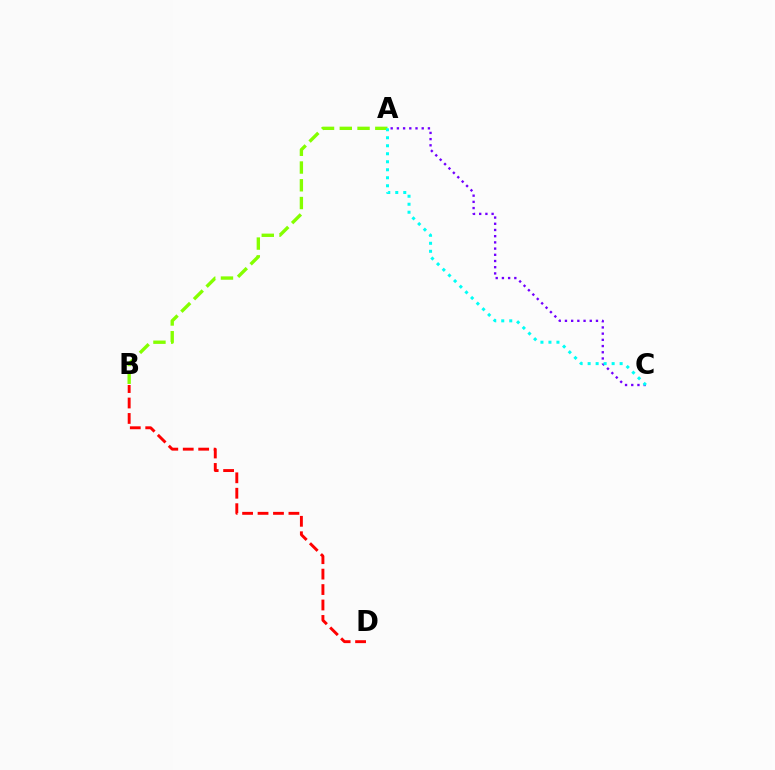{('B', 'D'): [{'color': '#ff0000', 'line_style': 'dashed', 'thickness': 2.1}], ('A', 'C'): [{'color': '#7200ff', 'line_style': 'dotted', 'thickness': 1.69}, {'color': '#00fff6', 'line_style': 'dotted', 'thickness': 2.17}], ('A', 'B'): [{'color': '#84ff00', 'line_style': 'dashed', 'thickness': 2.41}]}